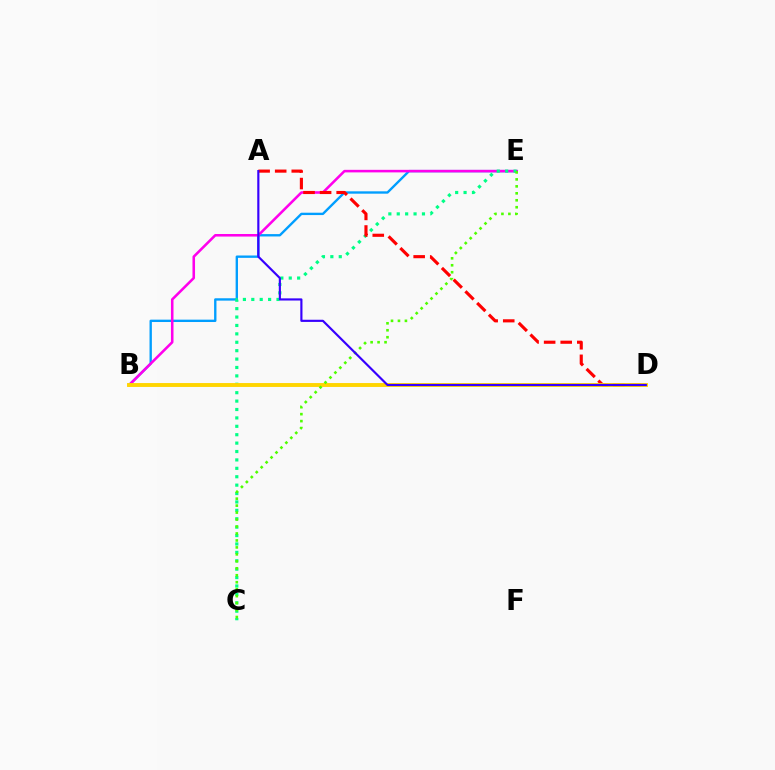{('B', 'E'): [{'color': '#009eff', 'line_style': 'solid', 'thickness': 1.7}, {'color': '#ff00ed', 'line_style': 'solid', 'thickness': 1.84}], ('C', 'E'): [{'color': '#00ff86', 'line_style': 'dotted', 'thickness': 2.28}, {'color': '#4fff00', 'line_style': 'dotted', 'thickness': 1.89}], ('A', 'D'): [{'color': '#ff0000', 'line_style': 'dashed', 'thickness': 2.25}, {'color': '#3700ff', 'line_style': 'solid', 'thickness': 1.56}], ('B', 'D'): [{'color': '#ffd500', 'line_style': 'solid', 'thickness': 2.8}]}